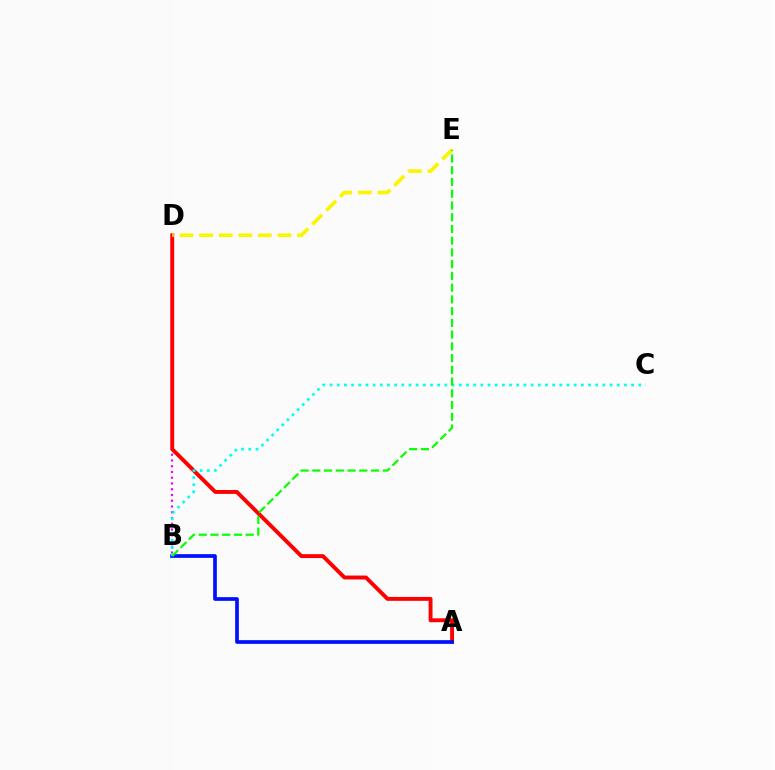{('B', 'D'): [{'color': '#ee00ff', 'line_style': 'dotted', 'thickness': 1.56}], ('A', 'D'): [{'color': '#ff0000', 'line_style': 'solid', 'thickness': 2.81}], ('A', 'B'): [{'color': '#0010ff', 'line_style': 'solid', 'thickness': 2.65}], ('B', 'C'): [{'color': '#00fff6', 'line_style': 'dotted', 'thickness': 1.95}], ('D', 'E'): [{'color': '#fcf500', 'line_style': 'dashed', 'thickness': 2.66}], ('B', 'E'): [{'color': '#08ff00', 'line_style': 'dashed', 'thickness': 1.59}]}